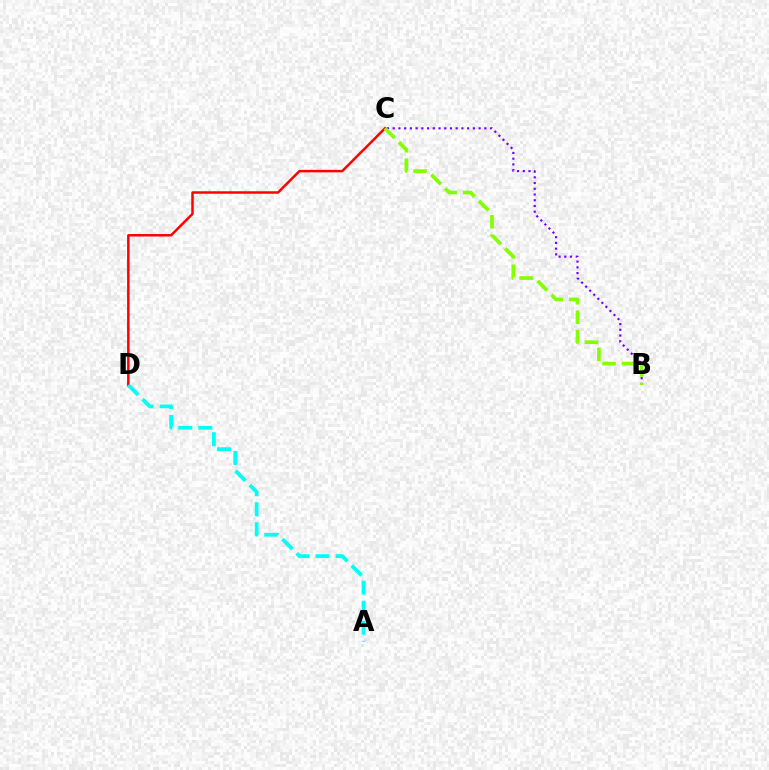{('C', 'D'): [{'color': '#ff0000', 'line_style': 'solid', 'thickness': 1.79}], ('B', 'C'): [{'color': '#7200ff', 'line_style': 'dotted', 'thickness': 1.56}, {'color': '#84ff00', 'line_style': 'dashed', 'thickness': 2.65}], ('A', 'D'): [{'color': '#00fff6', 'line_style': 'dashed', 'thickness': 2.72}]}